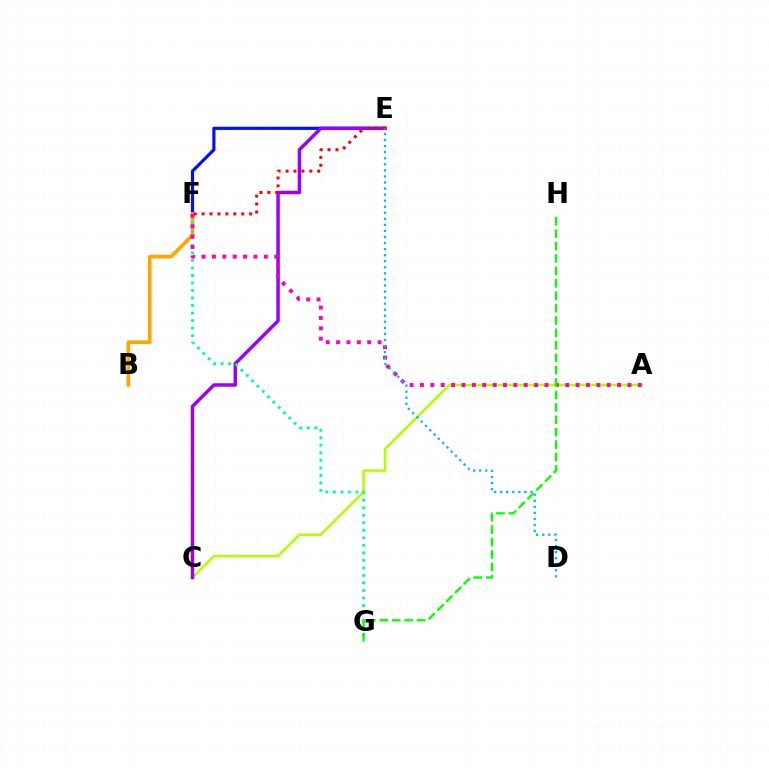{('E', 'F'): [{'color': '#0010ff', 'line_style': 'solid', 'thickness': 2.29}, {'color': '#ff0000', 'line_style': 'dotted', 'thickness': 2.15}], ('A', 'C'): [{'color': '#b3ff00', 'line_style': 'solid', 'thickness': 1.88}], ('C', 'E'): [{'color': '#9b00ff', 'line_style': 'solid', 'thickness': 2.51}], ('B', 'F'): [{'color': '#ffa500', 'line_style': 'solid', 'thickness': 2.67}], ('F', 'G'): [{'color': '#00ff9d', 'line_style': 'dotted', 'thickness': 2.04}], ('A', 'F'): [{'color': '#ff00bd', 'line_style': 'dotted', 'thickness': 2.82}], ('D', 'E'): [{'color': '#00b5ff', 'line_style': 'dotted', 'thickness': 1.65}], ('G', 'H'): [{'color': '#08ff00', 'line_style': 'dashed', 'thickness': 1.69}]}